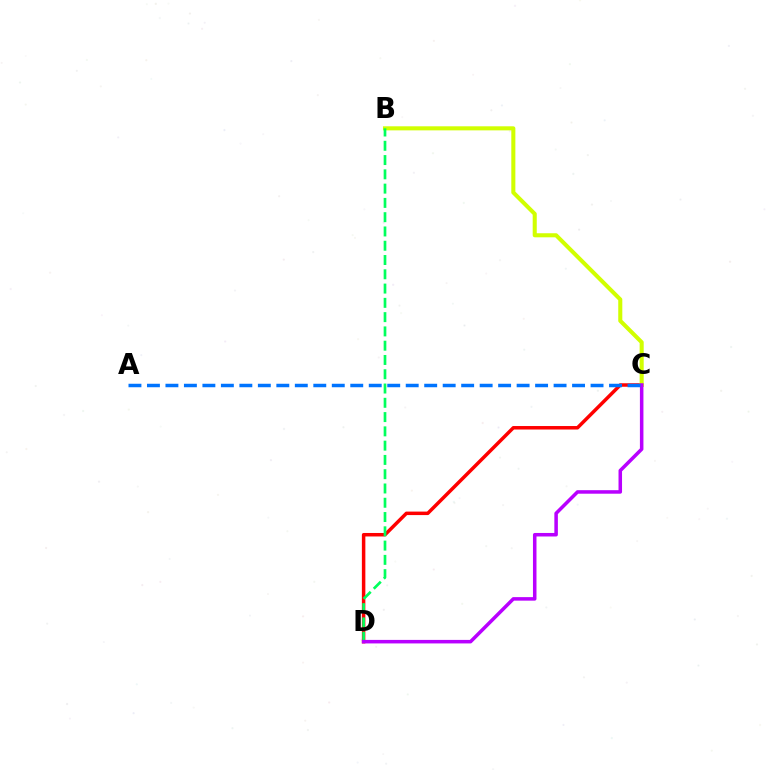{('C', 'D'): [{'color': '#ff0000', 'line_style': 'solid', 'thickness': 2.51}, {'color': '#b900ff', 'line_style': 'solid', 'thickness': 2.54}], ('B', 'C'): [{'color': '#d1ff00', 'line_style': 'solid', 'thickness': 2.93}], ('B', 'D'): [{'color': '#00ff5c', 'line_style': 'dashed', 'thickness': 1.94}], ('A', 'C'): [{'color': '#0074ff', 'line_style': 'dashed', 'thickness': 2.51}]}